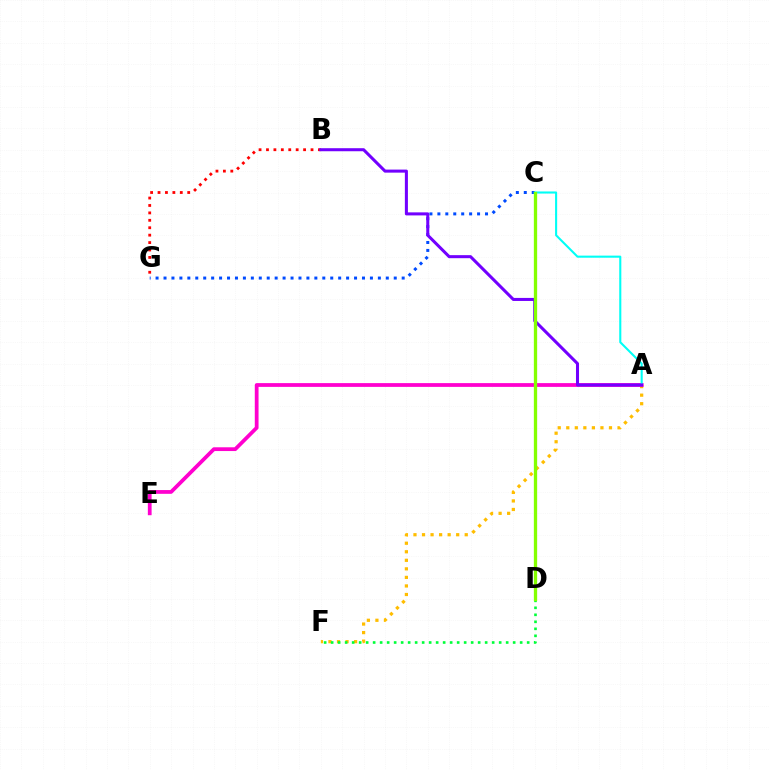{('A', 'F'): [{'color': '#ffbd00', 'line_style': 'dotted', 'thickness': 2.32}], ('A', 'E'): [{'color': '#ff00cf', 'line_style': 'solid', 'thickness': 2.71}], ('C', 'G'): [{'color': '#004bff', 'line_style': 'dotted', 'thickness': 2.16}], ('A', 'C'): [{'color': '#00fff6', 'line_style': 'solid', 'thickness': 1.5}], ('B', 'G'): [{'color': '#ff0000', 'line_style': 'dotted', 'thickness': 2.02}], ('A', 'B'): [{'color': '#7200ff', 'line_style': 'solid', 'thickness': 2.19}], ('D', 'F'): [{'color': '#00ff39', 'line_style': 'dotted', 'thickness': 1.9}], ('C', 'D'): [{'color': '#84ff00', 'line_style': 'solid', 'thickness': 2.37}]}